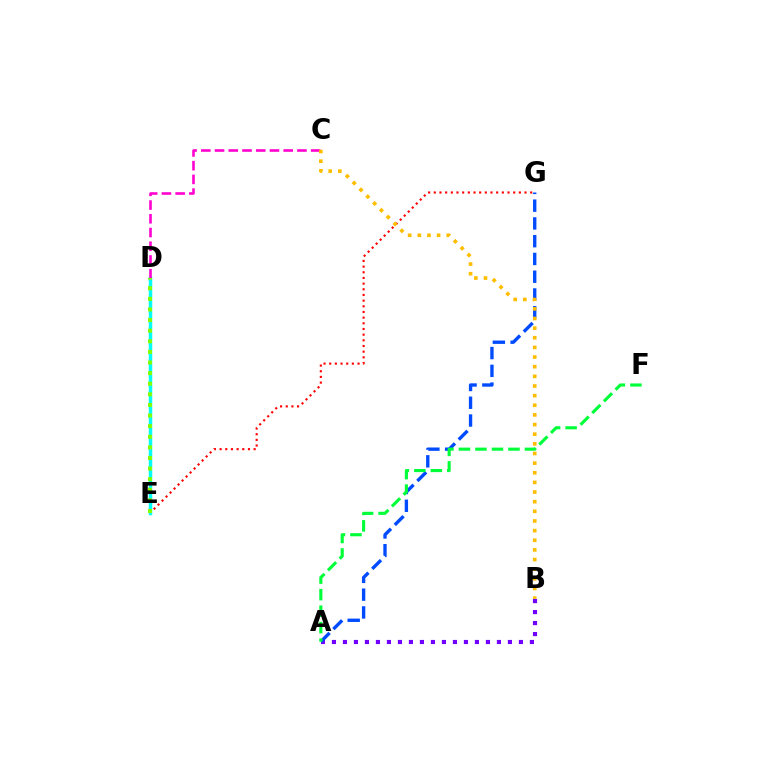{('A', 'B'): [{'color': '#7200ff', 'line_style': 'dotted', 'thickness': 2.99}], ('E', 'G'): [{'color': '#ff0000', 'line_style': 'dotted', 'thickness': 1.54}], ('A', 'G'): [{'color': '#004bff', 'line_style': 'dashed', 'thickness': 2.41}], ('D', 'E'): [{'color': '#00fff6', 'line_style': 'solid', 'thickness': 2.51}, {'color': '#84ff00', 'line_style': 'dotted', 'thickness': 2.88}], ('C', 'D'): [{'color': '#ff00cf', 'line_style': 'dashed', 'thickness': 1.87}], ('A', 'F'): [{'color': '#00ff39', 'line_style': 'dashed', 'thickness': 2.24}], ('B', 'C'): [{'color': '#ffbd00', 'line_style': 'dotted', 'thickness': 2.62}]}